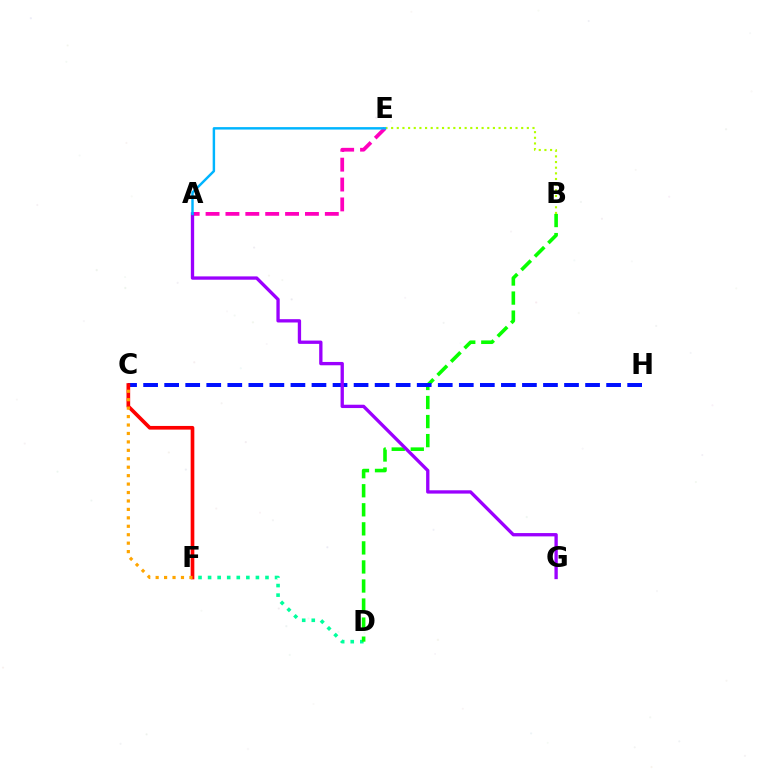{('D', 'F'): [{'color': '#00ff9d', 'line_style': 'dotted', 'thickness': 2.6}], ('B', 'D'): [{'color': '#08ff00', 'line_style': 'dashed', 'thickness': 2.59}], ('A', 'E'): [{'color': '#ff00bd', 'line_style': 'dashed', 'thickness': 2.7}, {'color': '#00b5ff', 'line_style': 'solid', 'thickness': 1.76}], ('C', 'H'): [{'color': '#0010ff', 'line_style': 'dashed', 'thickness': 2.86}], ('A', 'G'): [{'color': '#9b00ff', 'line_style': 'solid', 'thickness': 2.39}], ('B', 'E'): [{'color': '#b3ff00', 'line_style': 'dotted', 'thickness': 1.54}], ('C', 'F'): [{'color': '#ff0000', 'line_style': 'solid', 'thickness': 2.64}, {'color': '#ffa500', 'line_style': 'dotted', 'thickness': 2.29}]}